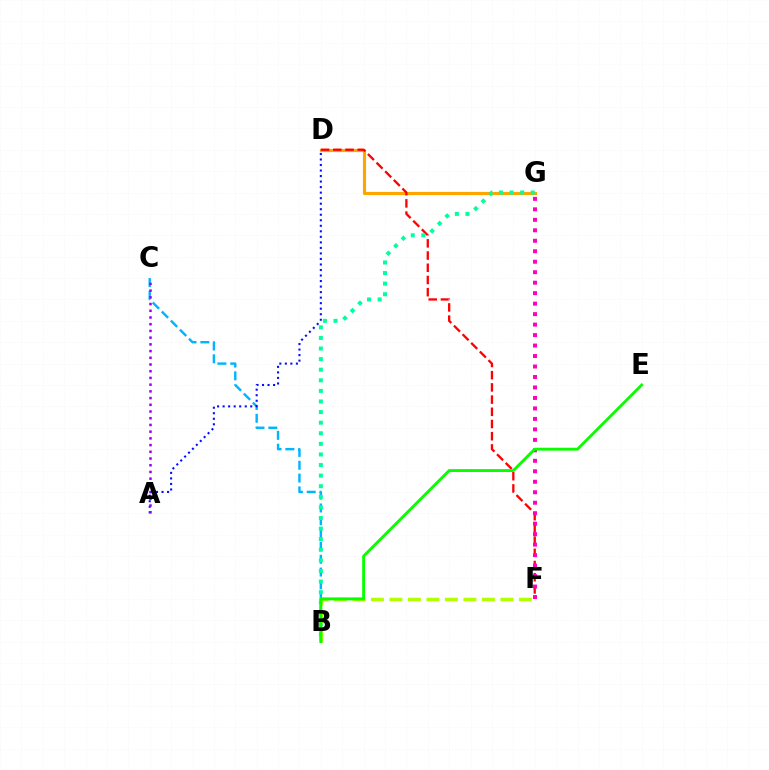{('D', 'G'): [{'color': '#ffa500', 'line_style': 'solid', 'thickness': 2.26}], ('D', 'F'): [{'color': '#ff0000', 'line_style': 'dashed', 'thickness': 1.66}], ('B', 'C'): [{'color': '#00b5ff', 'line_style': 'dashed', 'thickness': 1.74}], ('B', 'G'): [{'color': '#00ff9d', 'line_style': 'dotted', 'thickness': 2.88}], ('B', 'F'): [{'color': '#b3ff00', 'line_style': 'dashed', 'thickness': 2.51}], ('A', 'D'): [{'color': '#0010ff', 'line_style': 'dotted', 'thickness': 1.5}], ('F', 'G'): [{'color': '#ff00bd', 'line_style': 'dotted', 'thickness': 2.85}], ('B', 'E'): [{'color': '#08ff00', 'line_style': 'solid', 'thickness': 2.07}], ('A', 'C'): [{'color': '#9b00ff', 'line_style': 'dotted', 'thickness': 1.82}]}